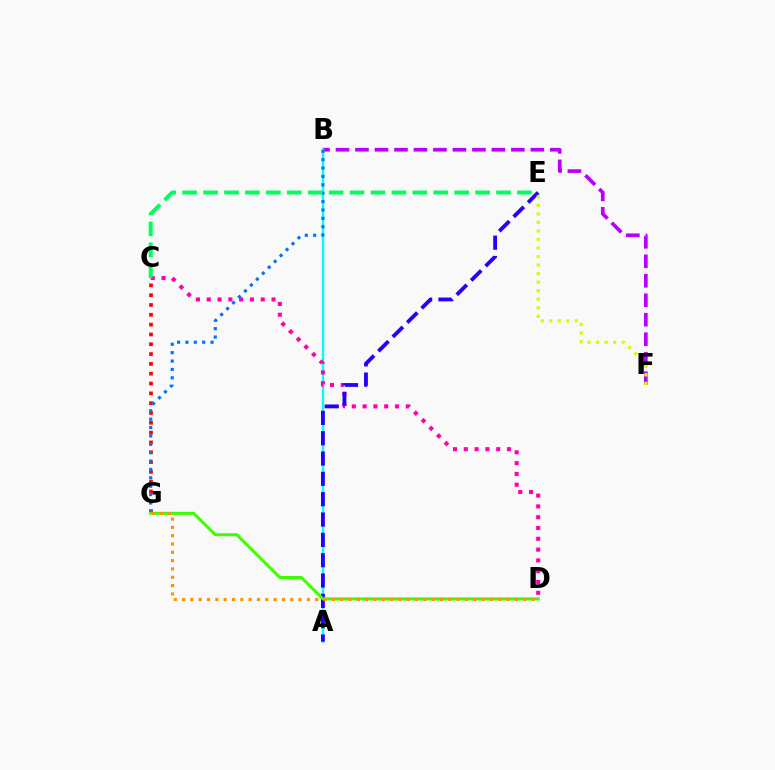{('B', 'F'): [{'color': '#b900ff', 'line_style': 'dashed', 'thickness': 2.65}], ('A', 'B'): [{'color': '#00fff6', 'line_style': 'solid', 'thickness': 1.72}], ('C', 'D'): [{'color': '#ff00ac', 'line_style': 'dotted', 'thickness': 2.94}], ('C', 'G'): [{'color': '#ff0000', 'line_style': 'dotted', 'thickness': 2.67}], ('B', 'G'): [{'color': '#0074ff', 'line_style': 'dotted', 'thickness': 2.28}], ('A', 'E'): [{'color': '#2500ff', 'line_style': 'dashed', 'thickness': 2.76}], ('D', 'G'): [{'color': '#3dff00', 'line_style': 'solid', 'thickness': 2.16}, {'color': '#ff9400', 'line_style': 'dotted', 'thickness': 2.26}], ('C', 'E'): [{'color': '#00ff5c', 'line_style': 'dashed', 'thickness': 2.84}], ('E', 'F'): [{'color': '#d1ff00', 'line_style': 'dotted', 'thickness': 2.32}]}